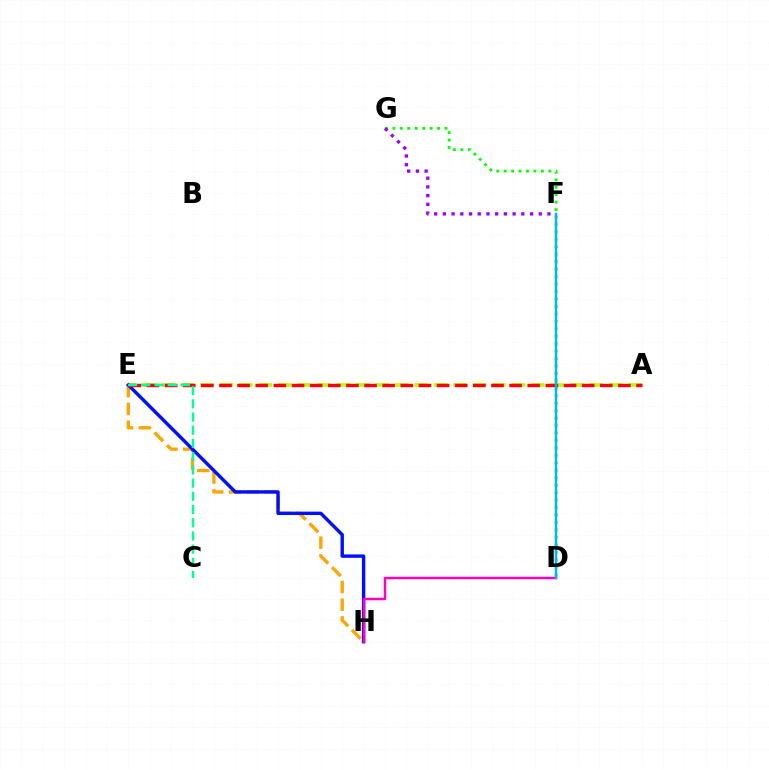{('D', 'G'): [{'color': '#08ff00', 'line_style': 'dotted', 'thickness': 2.02}], ('A', 'E'): [{'color': '#b3ff00', 'line_style': 'dashed', 'thickness': 2.64}, {'color': '#ff0000', 'line_style': 'dashed', 'thickness': 2.46}], ('E', 'H'): [{'color': '#ffa500', 'line_style': 'dashed', 'thickness': 2.41}, {'color': '#0010ff', 'line_style': 'solid', 'thickness': 2.45}], ('D', 'H'): [{'color': '#ff00bd', 'line_style': 'solid', 'thickness': 1.79}], ('D', 'F'): [{'color': '#00b5ff', 'line_style': 'solid', 'thickness': 1.76}], ('F', 'G'): [{'color': '#9b00ff', 'line_style': 'dotted', 'thickness': 2.37}], ('C', 'E'): [{'color': '#00ff9d', 'line_style': 'dashed', 'thickness': 1.79}]}